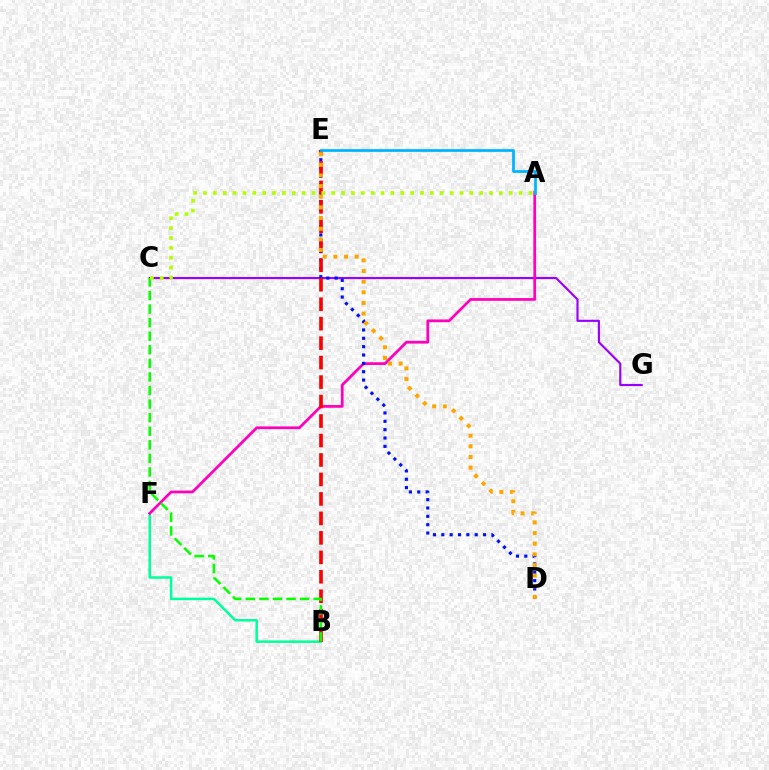{('B', 'F'): [{'color': '#00ff9d', 'line_style': 'solid', 'thickness': 1.8}], ('C', 'G'): [{'color': '#9b00ff', 'line_style': 'solid', 'thickness': 1.54}], ('A', 'F'): [{'color': '#ff00bd', 'line_style': 'solid', 'thickness': 1.97}], ('D', 'E'): [{'color': '#0010ff', 'line_style': 'dotted', 'thickness': 2.27}, {'color': '#ffa500', 'line_style': 'dotted', 'thickness': 2.89}], ('B', 'E'): [{'color': '#ff0000', 'line_style': 'dashed', 'thickness': 2.65}], ('B', 'C'): [{'color': '#08ff00', 'line_style': 'dashed', 'thickness': 1.84}], ('A', 'E'): [{'color': '#00b5ff', 'line_style': 'solid', 'thickness': 1.99}], ('A', 'C'): [{'color': '#b3ff00', 'line_style': 'dotted', 'thickness': 2.68}]}